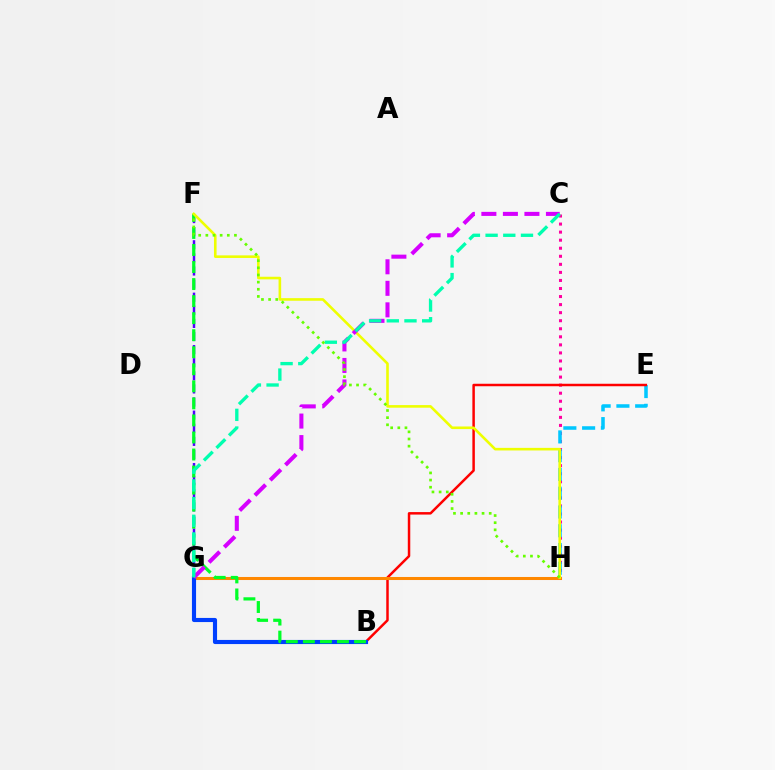{('C', 'H'): [{'color': '#ff00a0', 'line_style': 'dotted', 'thickness': 2.19}], ('E', 'H'): [{'color': '#00c7ff', 'line_style': 'dashed', 'thickness': 2.55}], ('B', 'E'): [{'color': '#ff0000', 'line_style': 'solid', 'thickness': 1.79}], ('G', 'H'): [{'color': '#ff8800', 'line_style': 'solid', 'thickness': 2.19}], ('B', 'G'): [{'color': '#003fff', 'line_style': 'solid', 'thickness': 2.97}], ('F', 'G'): [{'color': '#4f00ff', 'line_style': 'dashed', 'thickness': 1.78}], ('B', 'F'): [{'color': '#00ff27', 'line_style': 'dashed', 'thickness': 2.32}], ('F', 'H'): [{'color': '#eeff00', 'line_style': 'solid', 'thickness': 1.87}, {'color': '#66ff00', 'line_style': 'dotted', 'thickness': 1.94}], ('C', 'G'): [{'color': '#d600ff', 'line_style': 'dashed', 'thickness': 2.92}, {'color': '#00ffaf', 'line_style': 'dashed', 'thickness': 2.4}]}